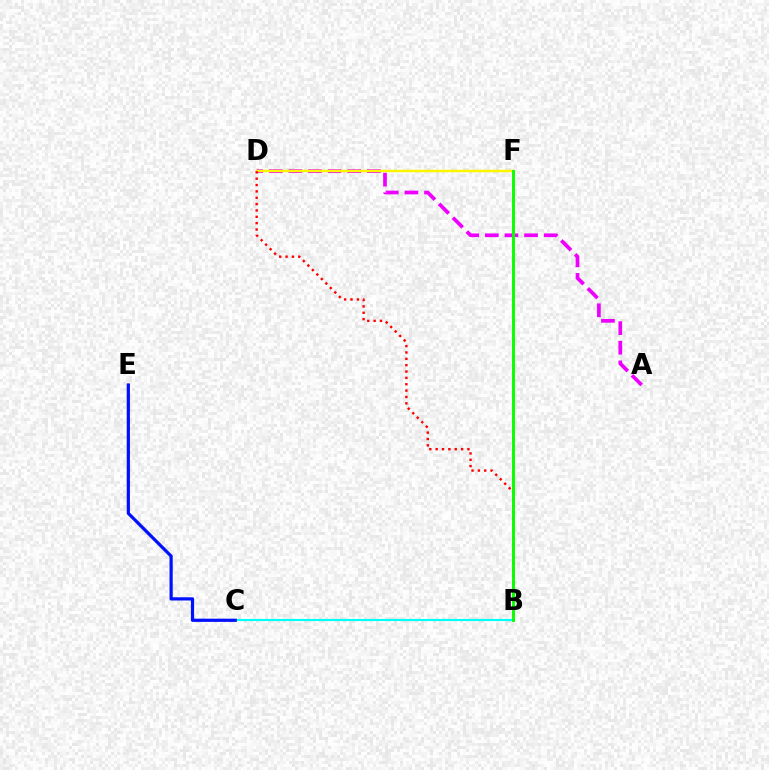{('A', 'D'): [{'color': '#ee00ff', 'line_style': 'dashed', 'thickness': 2.67}], ('D', 'F'): [{'color': '#fcf500', 'line_style': 'solid', 'thickness': 1.8}], ('B', 'C'): [{'color': '#00fff6', 'line_style': 'solid', 'thickness': 1.55}], ('C', 'E'): [{'color': '#0010ff', 'line_style': 'solid', 'thickness': 2.31}], ('B', 'D'): [{'color': '#ff0000', 'line_style': 'dotted', 'thickness': 1.73}], ('B', 'F'): [{'color': '#08ff00', 'line_style': 'solid', 'thickness': 2.1}]}